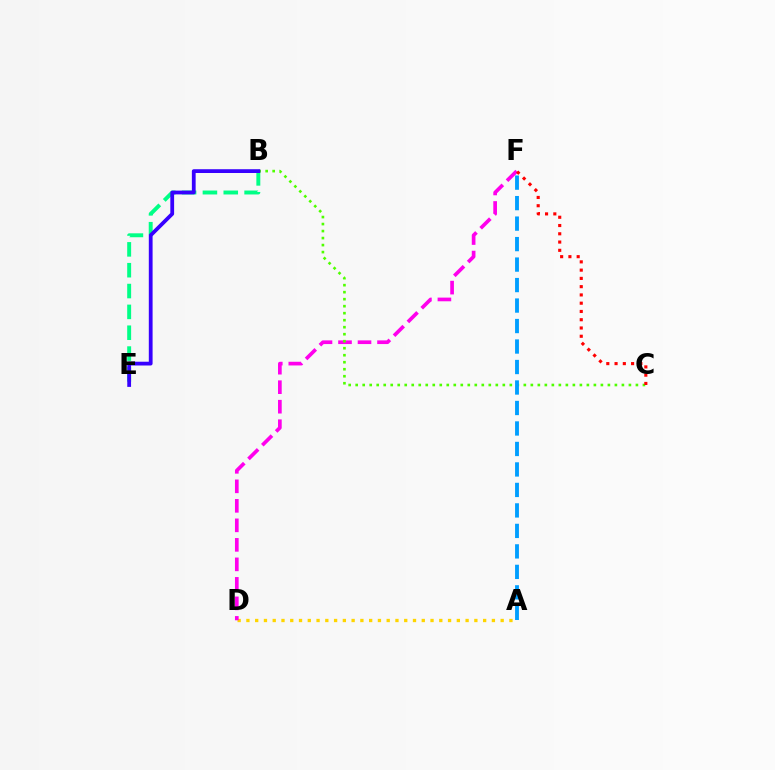{('A', 'D'): [{'color': '#ffd500', 'line_style': 'dotted', 'thickness': 2.38}], ('D', 'F'): [{'color': '#ff00ed', 'line_style': 'dashed', 'thickness': 2.65}], ('B', 'E'): [{'color': '#00ff86', 'line_style': 'dashed', 'thickness': 2.83}, {'color': '#3700ff', 'line_style': 'solid', 'thickness': 2.72}], ('B', 'C'): [{'color': '#4fff00', 'line_style': 'dotted', 'thickness': 1.9}], ('C', 'F'): [{'color': '#ff0000', 'line_style': 'dotted', 'thickness': 2.25}], ('A', 'F'): [{'color': '#009eff', 'line_style': 'dashed', 'thickness': 2.78}]}